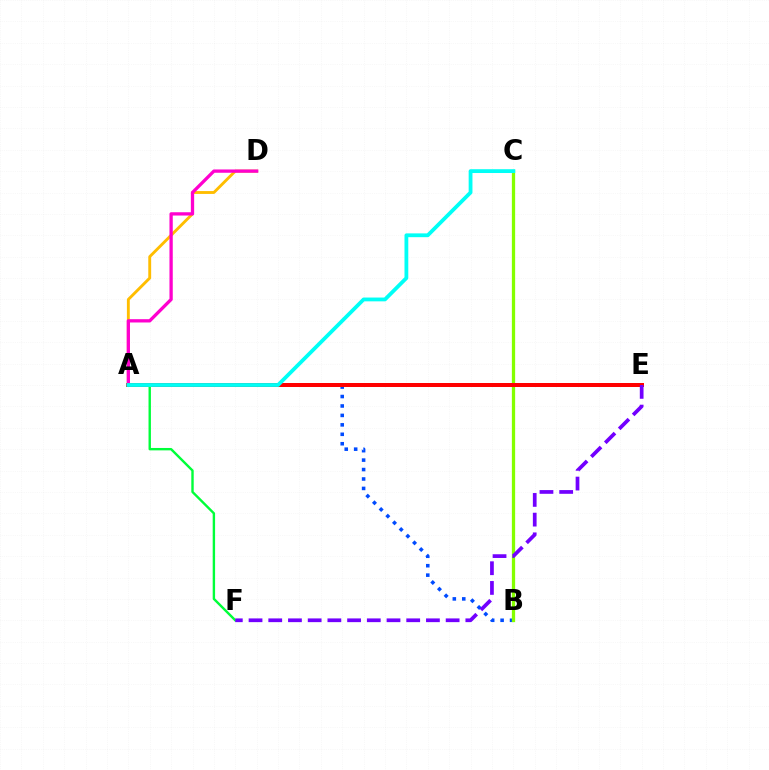{('A', 'D'): [{'color': '#ffbd00', 'line_style': 'solid', 'thickness': 2.07}, {'color': '#ff00cf', 'line_style': 'solid', 'thickness': 2.37}], ('A', 'B'): [{'color': '#004bff', 'line_style': 'dotted', 'thickness': 2.57}], ('B', 'C'): [{'color': '#84ff00', 'line_style': 'solid', 'thickness': 2.36}], ('A', 'E'): [{'color': '#ff0000', 'line_style': 'solid', 'thickness': 2.88}], ('A', 'F'): [{'color': '#00ff39', 'line_style': 'solid', 'thickness': 1.73}], ('A', 'C'): [{'color': '#00fff6', 'line_style': 'solid', 'thickness': 2.74}], ('E', 'F'): [{'color': '#7200ff', 'line_style': 'dashed', 'thickness': 2.68}]}